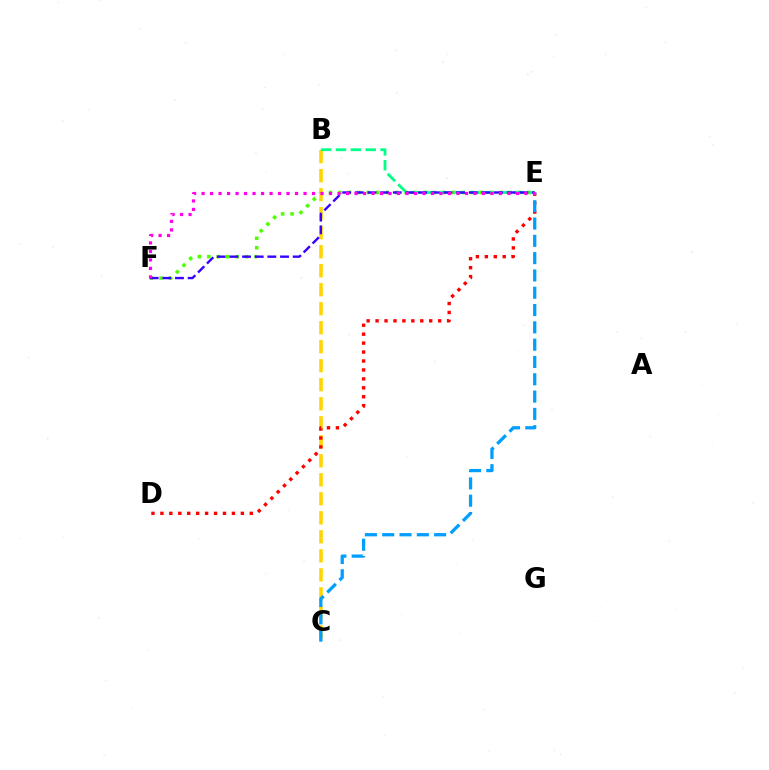{('E', 'F'): [{'color': '#4fff00', 'line_style': 'dotted', 'thickness': 2.57}, {'color': '#3700ff', 'line_style': 'dashed', 'thickness': 1.72}, {'color': '#ff00ed', 'line_style': 'dotted', 'thickness': 2.31}], ('B', 'C'): [{'color': '#ffd500', 'line_style': 'dashed', 'thickness': 2.58}], ('D', 'E'): [{'color': '#ff0000', 'line_style': 'dotted', 'thickness': 2.43}], ('C', 'E'): [{'color': '#009eff', 'line_style': 'dashed', 'thickness': 2.35}], ('B', 'E'): [{'color': '#00ff86', 'line_style': 'dashed', 'thickness': 2.02}]}